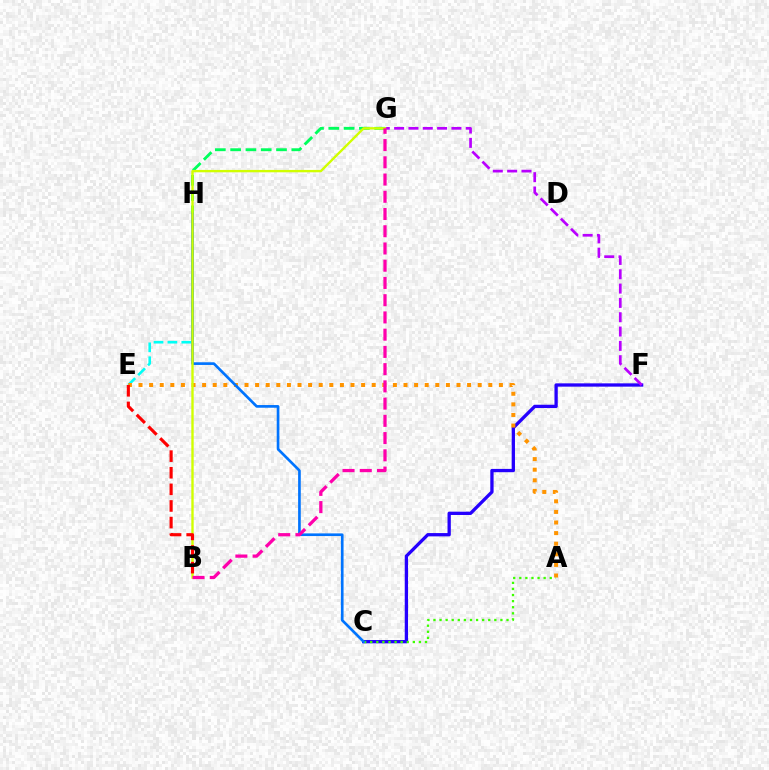{('C', 'F'): [{'color': '#2500ff', 'line_style': 'solid', 'thickness': 2.37}], ('E', 'H'): [{'color': '#00fff6', 'line_style': 'dashed', 'thickness': 1.89}], ('A', 'E'): [{'color': '#ff9400', 'line_style': 'dotted', 'thickness': 2.88}], ('G', 'H'): [{'color': '#00ff5c', 'line_style': 'dashed', 'thickness': 2.08}], ('A', 'C'): [{'color': '#3dff00', 'line_style': 'dotted', 'thickness': 1.65}], ('F', 'G'): [{'color': '#b900ff', 'line_style': 'dashed', 'thickness': 1.95}], ('C', 'H'): [{'color': '#0074ff', 'line_style': 'solid', 'thickness': 1.93}], ('B', 'G'): [{'color': '#d1ff00', 'line_style': 'solid', 'thickness': 1.71}, {'color': '#ff00ac', 'line_style': 'dashed', 'thickness': 2.34}], ('B', 'E'): [{'color': '#ff0000', 'line_style': 'dashed', 'thickness': 2.26}]}